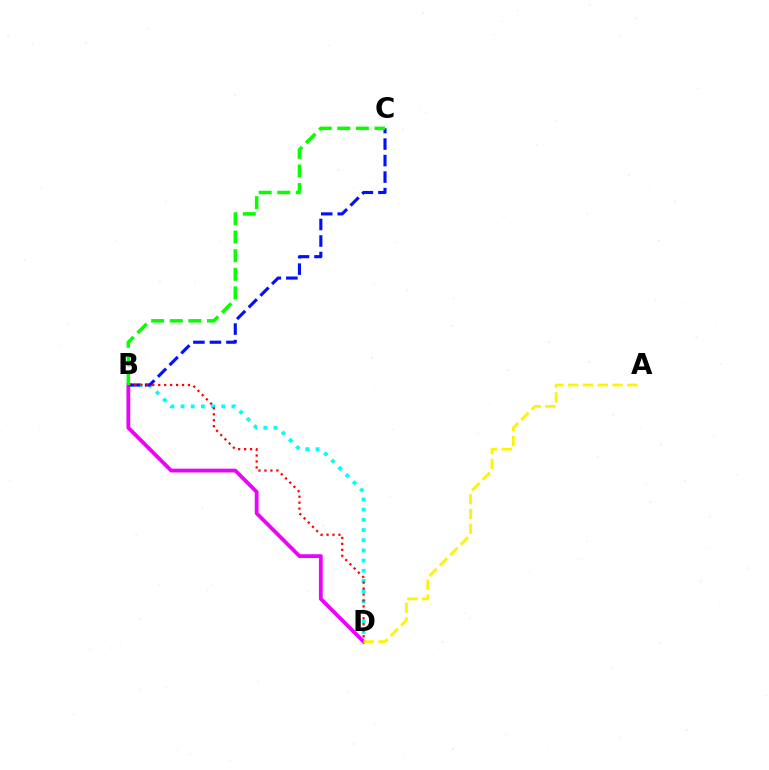{('B', 'D'): [{'color': '#00fff6', 'line_style': 'dotted', 'thickness': 2.77}, {'color': '#ee00ff', 'line_style': 'solid', 'thickness': 2.72}, {'color': '#ff0000', 'line_style': 'dotted', 'thickness': 1.62}], ('B', 'C'): [{'color': '#0010ff', 'line_style': 'dashed', 'thickness': 2.24}, {'color': '#08ff00', 'line_style': 'dashed', 'thickness': 2.53}], ('A', 'D'): [{'color': '#fcf500', 'line_style': 'dashed', 'thickness': 2.0}]}